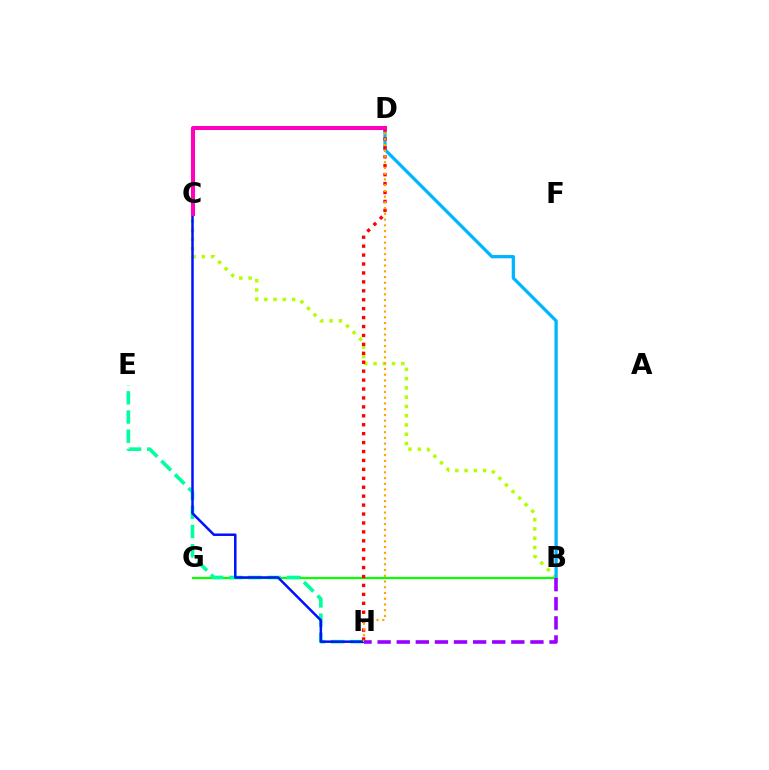{('B', 'G'): [{'color': '#08ff00', 'line_style': 'solid', 'thickness': 1.59}], ('B', 'C'): [{'color': '#b3ff00', 'line_style': 'dotted', 'thickness': 2.52}], ('B', 'D'): [{'color': '#00b5ff', 'line_style': 'solid', 'thickness': 2.35}], ('D', 'H'): [{'color': '#ff0000', 'line_style': 'dotted', 'thickness': 2.43}, {'color': '#ffa500', 'line_style': 'dotted', 'thickness': 1.56}], ('E', 'H'): [{'color': '#00ff9d', 'line_style': 'dashed', 'thickness': 2.61}], ('C', 'H'): [{'color': '#0010ff', 'line_style': 'solid', 'thickness': 1.8}], ('B', 'H'): [{'color': '#9b00ff', 'line_style': 'dashed', 'thickness': 2.59}], ('C', 'D'): [{'color': '#ff00bd', 'line_style': 'solid', 'thickness': 2.89}]}